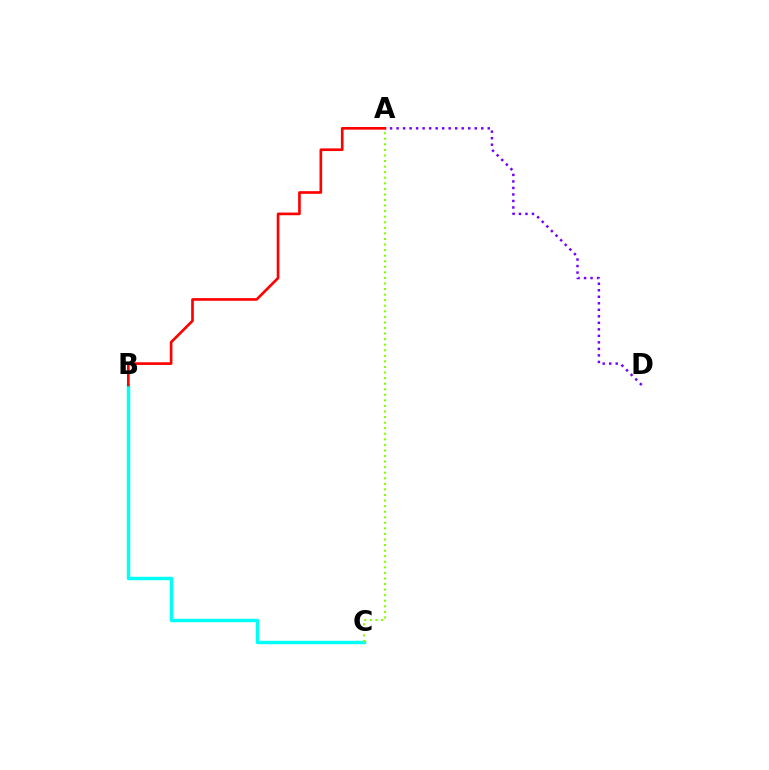{('B', 'C'): [{'color': '#00fff6', 'line_style': 'solid', 'thickness': 2.48}], ('A', 'C'): [{'color': '#84ff00', 'line_style': 'dotted', 'thickness': 1.51}], ('A', 'D'): [{'color': '#7200ff', 'line_style': 'dotted', 'thickness': 1.77}], ('A', 'B'): [{'color': '#ff0000', 'line_style': 'solid', 'thickness': 1.91}]}